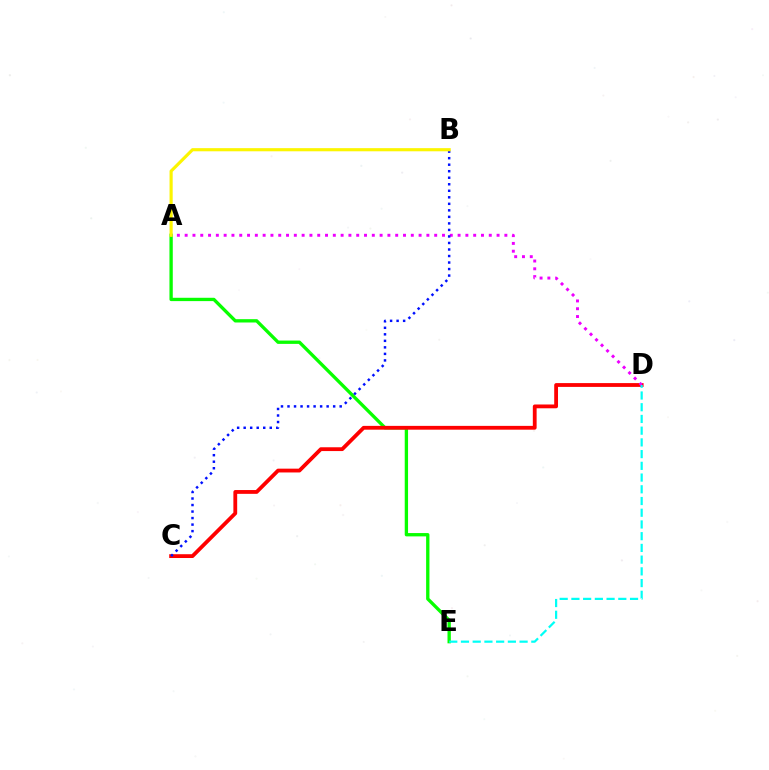{('A', 'E'): [{'color': '#08ff00', 'line_style': 'solid', 'thickness': 2.39}], ('C', 'D'): [{'color': '#ff0000', 'line_style': 'solid', 'thickness': 2.74}], ('A', 'D'): [{'color': '#ee00ff', 'line_style': 'dotted', 'thickness': 2.12}], ('B', 'C'): [{'color': '#0010ff', 'line_style': 'dotted', 'thickness': 1.77}], ('A', 'B'): [{'color': '#fcf500', 'line_style': 'solid', 'thickness': 2.26}], ('D', 'E'): [{'color': '#00fff6', 'line_style': 'dashed', 'thickness': 1.59}]}